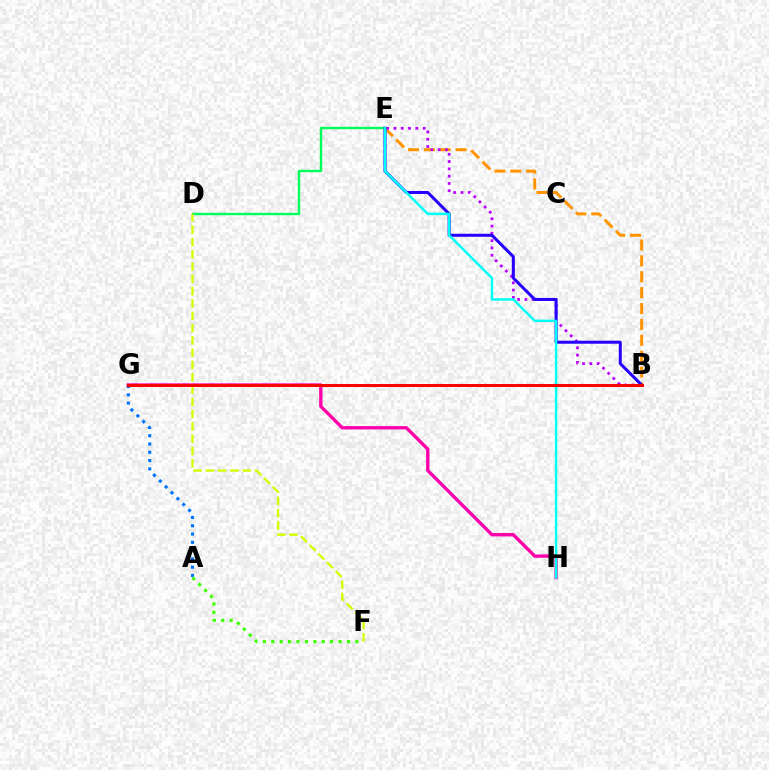{('D', 'E'): [{'color': '#00ff5c', 'line_style': 'solid', 'thickness': 1.74}], ('B', 'E'): [{'color': '#ff9400', 'line_style': 'dashed', 'thickness': 2.16}, {'color': '#b900ff', 'line_style': 'dotted', 'thickness': 1.98}, {'color': '#2500ff', 'line_style': 'solid', 'thickness': 2.17}], ('G', 'H'): [{'color': '#ff00ac', 'line_style': 'solid', 'thickness': 2.41}], ('A', 'G'): [{'color': '#0074ff', 'line_style': 'dotted', 'thickness': 2.25}], ('D', 'F'): [{'color': '#d1ff00', 'line_style': 'dashed', 'thickness': 1.67}], ('A', 'F'): [{'color': '#3dff00', 'line_style': 'dotted', 'thickness': 2.29}], ('E', 'H'): [{'color': '#00fff6', 'line_style': 'solid', 'thickness': 1.76}], ('B', 'G'): [{'color': '#ff0000', 'line_style': 'solid', 'thickness': 2.15}]}